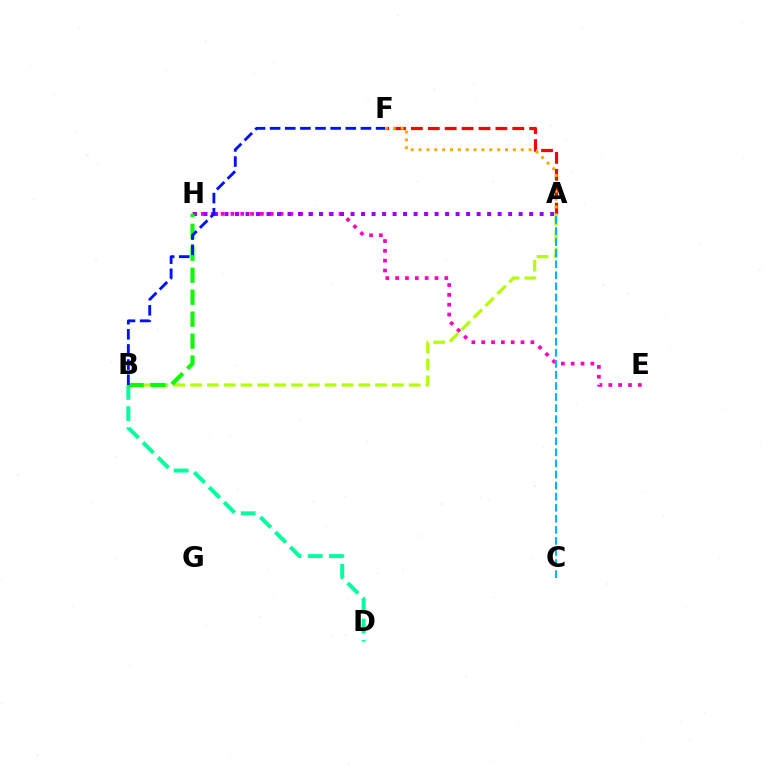{('A', 'F'): [{'color': '#ff0000', 'line_style': 'dashed', 'thickness': 2.3}, {'color': '#ffa500', 'line_style': 'dotted', 'thickness': 2.13}], ('E', 'H'): [{'color': '#ff00bd', 'line_style': 'dotted', 'thickness': 2.67}], ('A', 'B'): [{'color': '#b3ff00', 'line_style': 'dashed', 'thickness': 2.28}], ('A', 'H'): [{'color': '#9b00ff', 'line_style': 'dotted', 'thickness': 2.85}], ('B', 'D'): [{'color': '#00ff9d', 'line_style': 'dashed', 'thickness': 2.88}], ('A', 'C'): [{'color': '#00b5ff', 'line_style': 'dashed', 'thickness': 1.5}], ('B', 'H'): [{'color': '#08ff00', 'line_style': 'dashed', 'thickness': 2.98}], ('B', 'F'): [{'color': '#0010ff', 'line_style': 'dashed', 'thickness': 2.06}]}